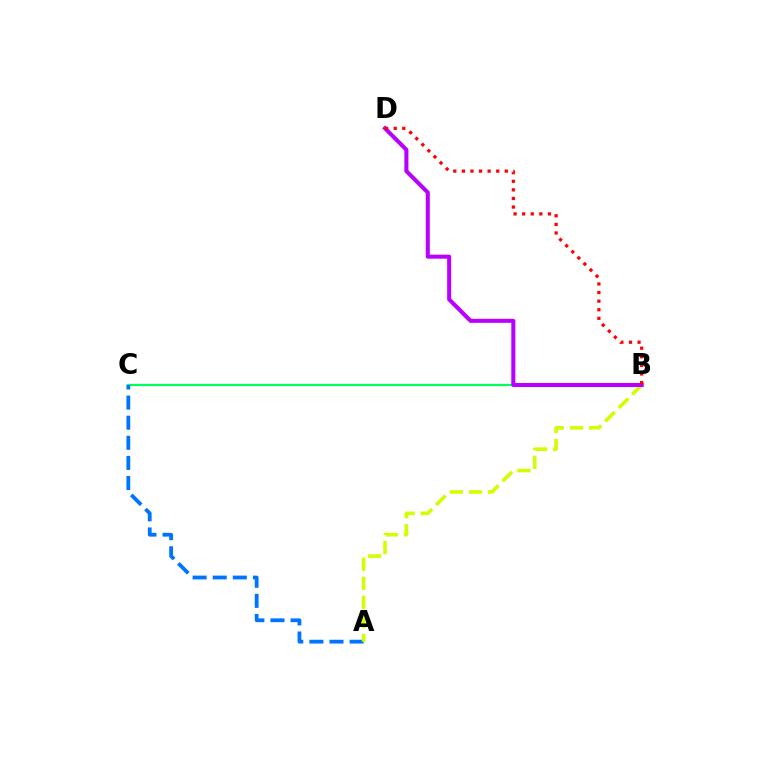{('B', 'C'): [{'color': '#00ff5c', 'line_style': 'solid', 'thickness': 1.58}], ('A', 'C'): [{'color': '#0074ff', 'line_style': 'dashed', 'thickness': 2.73}], ('A', 'B'): [{'color': '#d1ff00', 'line_style': 'dashed', 'thickness': 2.59}], ('B', 'D'): [{'color': '#b900ff', 'line_style': 'solid', 'thickness': 2.91}, {'color': '#ff0000', 'line_style': 'dotted', 'thickness': 2.33}]}